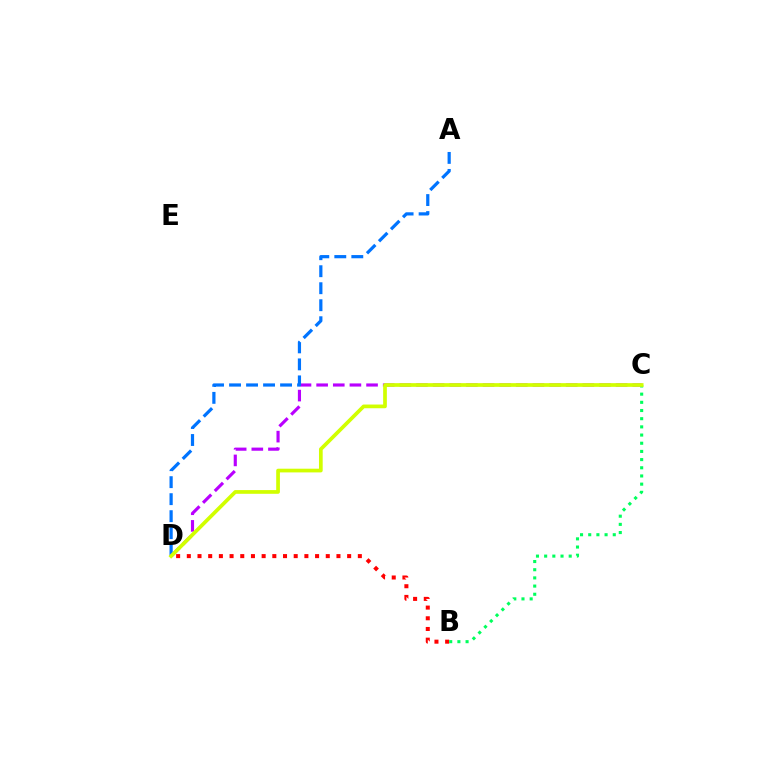{('B', 'D'): [{'color': '#ff0000', 'line_style': 'dotted', 'thickness': 2.9}], ('C', 'D'): [{'color': '#b900ff', 'line_style': 'dashed', 'thickness': 2.26}, {'color': '#d1ff00', 'line_style': 'solid', 'thickness': 2.67}], ('B', 'C'): [{'color': '#00ff5c', 'line_style': 'dotted', 'thickness': 2.22}], ('A', 'D'): [{'color': '#0074ff', 'line_style': 'dashed', 'thickness': 2.31}]}